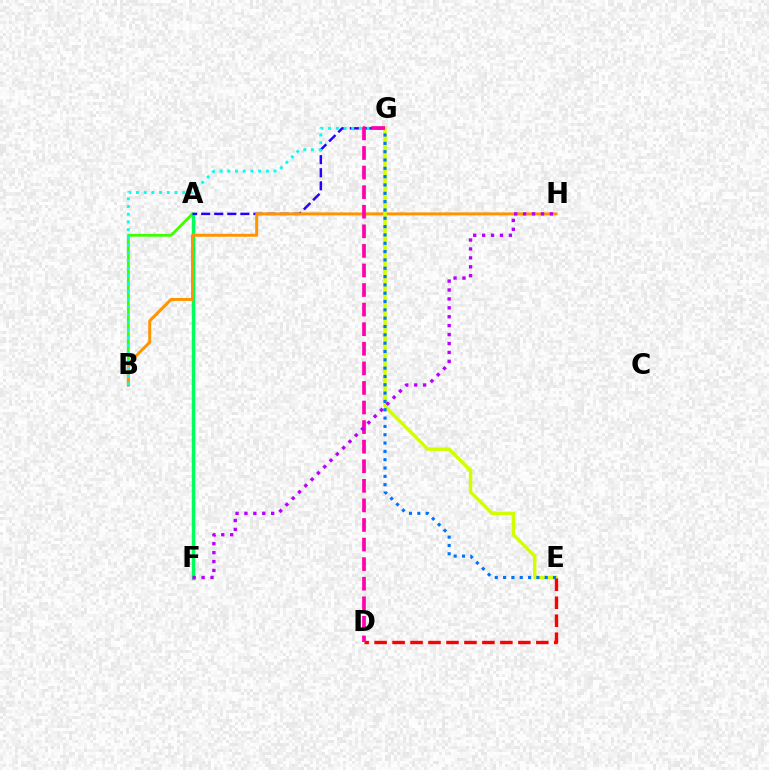{('A', 'B'): [{'color': '#3dff00', 'line_style': 'solid', 'thickness': 2.01}], ('A', 'F'): [{'color': '#00ff5c', 'line_style': 'solid', 'thickness': 2.48}], ('A', 'G'): [{'color': '#2500ff', 'line_style': 'dashed', 'thickness': 1.78}], ('B', 'H'): [{'color': '#ff9400', 'line_style': 'solid', 'thickness': 2.14}], ('B', 'G'): [{'color': '#00fff6', 'line_style': 'dotted', 'thickness': 2.09}], ('E', 'G'): [{'color': '#d1ff00', 'line_style': 'solid', 'thickness': 2.5}, {'color': '#0074ff', 'line_style': 'dotted', 'thickness': 2.26}], ('D', 'E'): [{'color': '#ff0000', 'line_style': 'dashed', 'thickness': 2.44}], ('D', 'G'): [{'color': '#ff00ac', 'line_style': 'dashed', 'thickness': 2.66}], ('F', 'H'): [{'color': '#b900ff', 'line_style': 'dotted', 'thickness': 2.42}]}